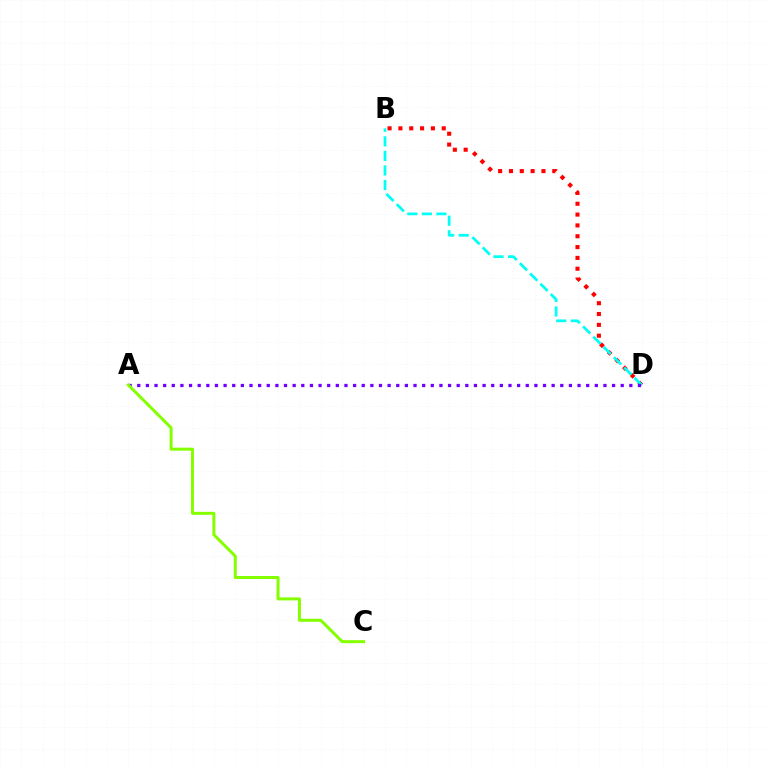{('B', 'D'): [{'color': '#ff0000', 'line_style': 'dotted', 'thickness': 2.94}, {'color': '#00fff6', 'line_style': 'dashed', 'thickness': 1.98}], ('A', 'D'): [{'color': '#7200ff', 'line_style': 'dotted', 'thickness': 2.35}], ('A', 'C'): [{'color': '#84ff00', 'line_style': 'solid', 'thickness': 2.16}]}